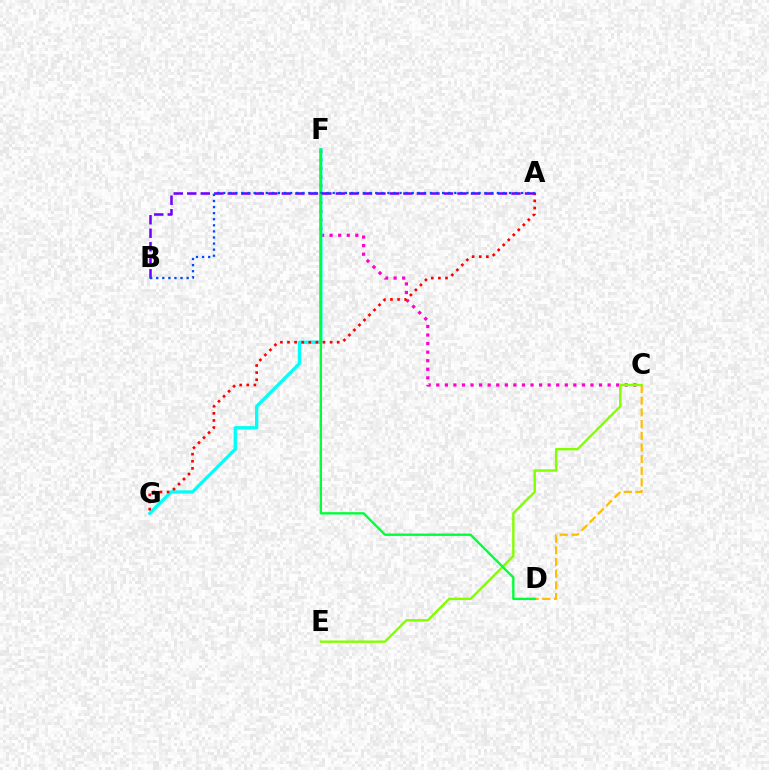{('C', 'F'): [{'color': '#ff00cf', 'line_style': 'dotted', 'thickness': 2.33}], ('C', 'E'): [{'color': '#84ff00', 'line_style': 'solid', 'thickness': 1.73}], ('F', 'G'): [{'color': '#00fff6', 'line_style': 'solid', 'thickness': 2.39}], ('C', 'D'): [{'color': '#ffbd00', 'line_style': 'dashed', 'thickness': 1.59}], ('A', 'G'): [{'color': '#ff0000', 'line_style': 'dotted', 'thickness': 1.93}], ('D', 'F'): [{'color': '#00ff39', 'line_style': 'solid', 'thickness': 1.71}], ('A', 'B'): [{'color': '#7200ff', 'line_style': 'dashed', 'thickness': 1.84}, {'color': '#004bff', 'line_style': 'dotted', 'thickness': 1.65}]}